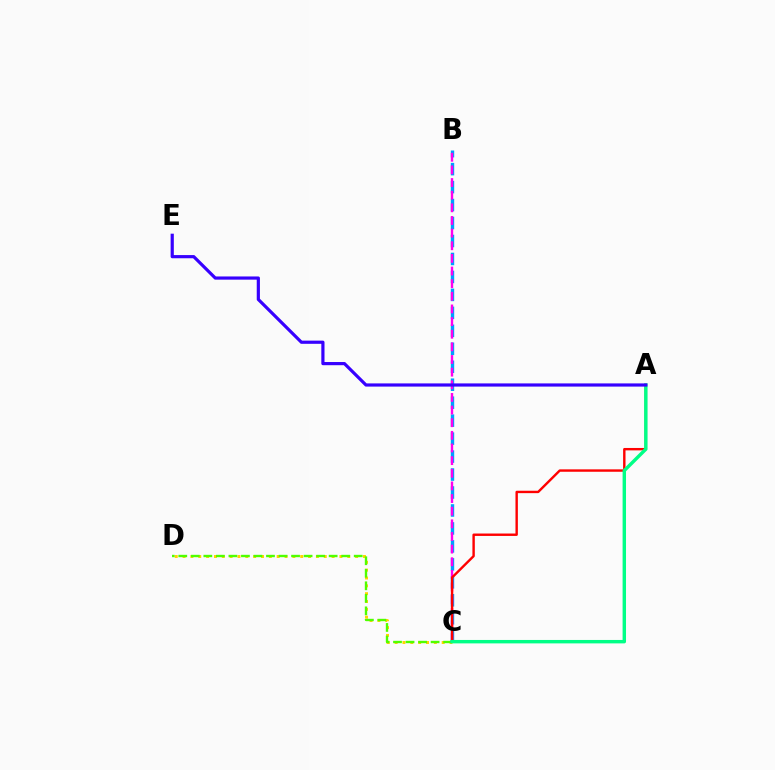{('C', 'D'): [{'color': '#ffd500', 'line_style': 'dotted', 'thickness': 2.13}, {'color': '#4fff00', 'line_style': 'dashed', 'thickness': 1.7}], ('B', 'C'): [{'color': '#009eff', 'line_style': 'dashed', 'thickness': 2.44}, {'color': '#ff00ed', 'line_style': 'dashed', 'thickness': 1.72}], ('A', 'C'): [{'color': '#ff0000', 'line_style': 'solid', 'thickness': 1.73}, {'color': '#00ff86', 'line_style': 'solid', 'thickness': 2.46}], ('A', 'E'): [{'color': '#3700ff', 'line_style': 'solid', 'thickness': 2.29}]}